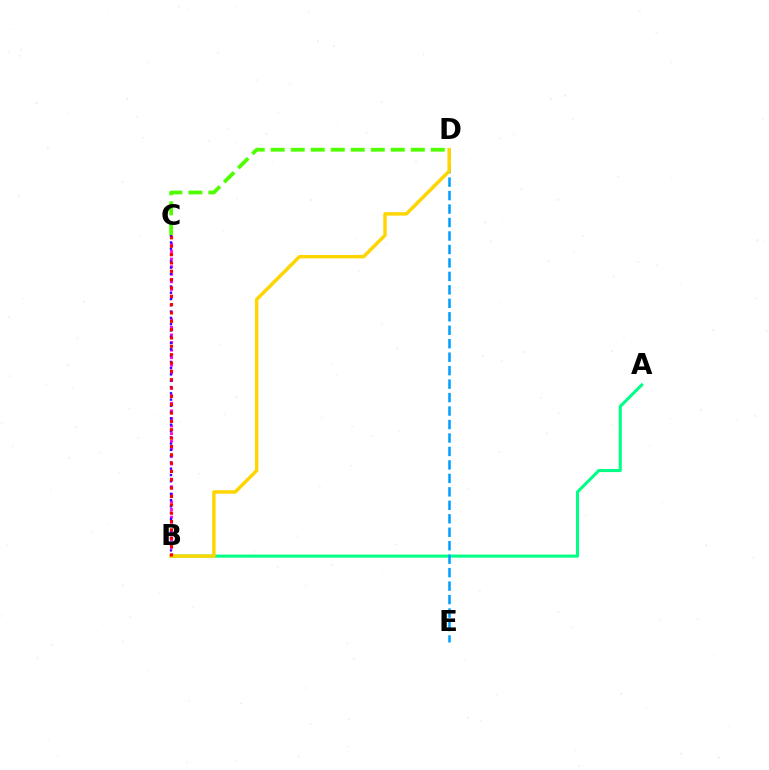{('A', 'B'): [{'color': '#00ff86', 'line_style': 'solid', 'thickness': 2.21}], ('C', 'D'): [{'color': '#4fff00', 'line_style': 'dashed', 'thickness': 2.72}], ('B', 'C'): [{'color': '#ff00ed', 'line_style': 'dotted', 'thickness': 2.06}, {'color': '#3700ff', 'line_style': 'dotted', 'thickness': 1.71}, {'color': '#ff0000', 'line_style': 'dotted', 'thickness': 2.27}], ('D', 'E'): [{'color': '#009eff', 'line_style': 'dashed', 'thickness': 1.83}], ('B', 'D'): [{'color': '#ffd500', 'line_style': 'solid', 'thickness': 2.48}]}